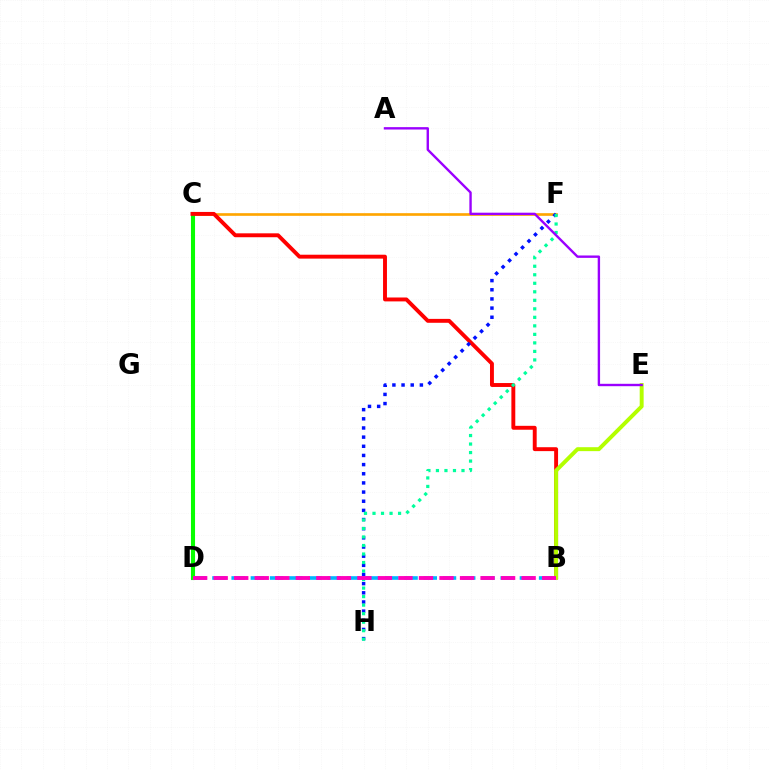{('C', 'F'): [{'color': '#ffa500', 'line_style': 'solid', 'thickness': 1.92}], ('C', 'D'): [{'color': '#08ff00', 'line_style': 'solid', 'thickness': 2.94}], ('B', 'C'): [{'color': '#ff0000', 'line_style': 'solid', 'thickness': 2.81}], ('F', 'H'): [{'color': '#0010ff', 'line_style': 'dotted', 'thickness': 2.49}, {'color': '#00ff9d', 'line_style': 'dotted', 'thickness': 2.31}], ('B', 'D'): [{'color': '#00b5ff', 'line_style': 'dashed', 'thickness': 2.61}, {'color': '#ff00bd', 'line_style': 'dashed', 'thickness': 2.79}], ('B', 'E'): [{'color': '#b3ff00', 'line_style': 'solid', 'thickness': 2.84}], ('A', 'E'): [{'color': '#9b00ff', 'line_style': 'solid', 'thickness': 1.72}]}